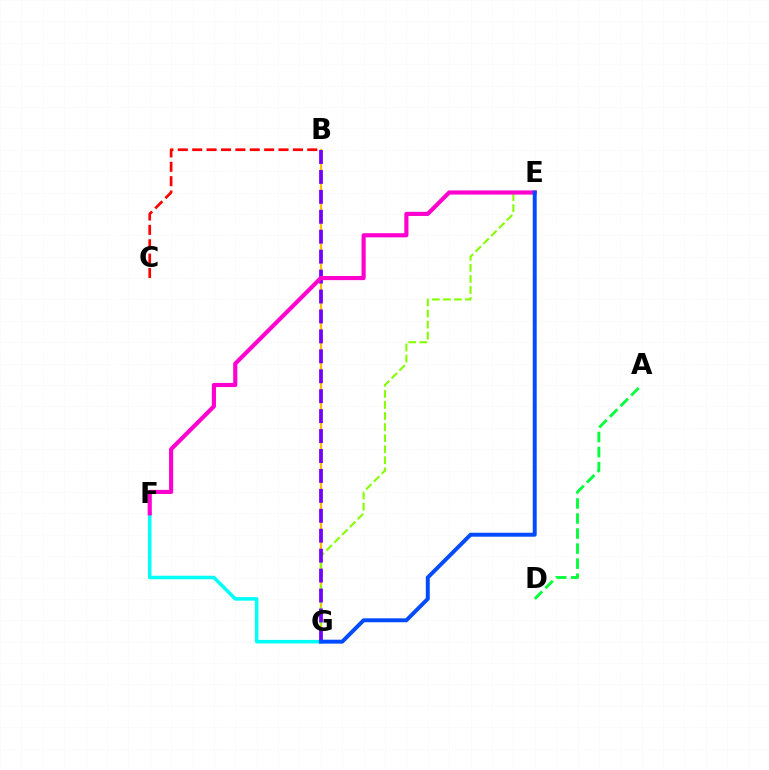{('F', 'G'): [{'color': '#00fff6', 'line_style': 'solid', 'thickness': 2.55}], ('A', 'D'): [{'color': '#00ff39', 'line_style': 'dashed', 'thickness': 2.05}], ('B', 'G'): [{'color': '#ffbd00', 'line_style': 'solid', 'thickness': 1.61}, {'color': '#7200ff', 'line_style': 'dashed', 'thickness': 2.71}], ('E', 'G'): [{'color': '#84ff00', 'line_style': 'dashed', 'thickness': 1.5}, {'color': '#004bff', 'line_style': 'solid', 'thickness': 2.84}], ('E', 'F'): [{'color': '#ff00cf', 'line_style': 'solid', 'thickness': 2.98}], ('B', 'C'): [{'color': '#ff0000', 'line_style': 'dashed', 'thickness': 1.95}]}